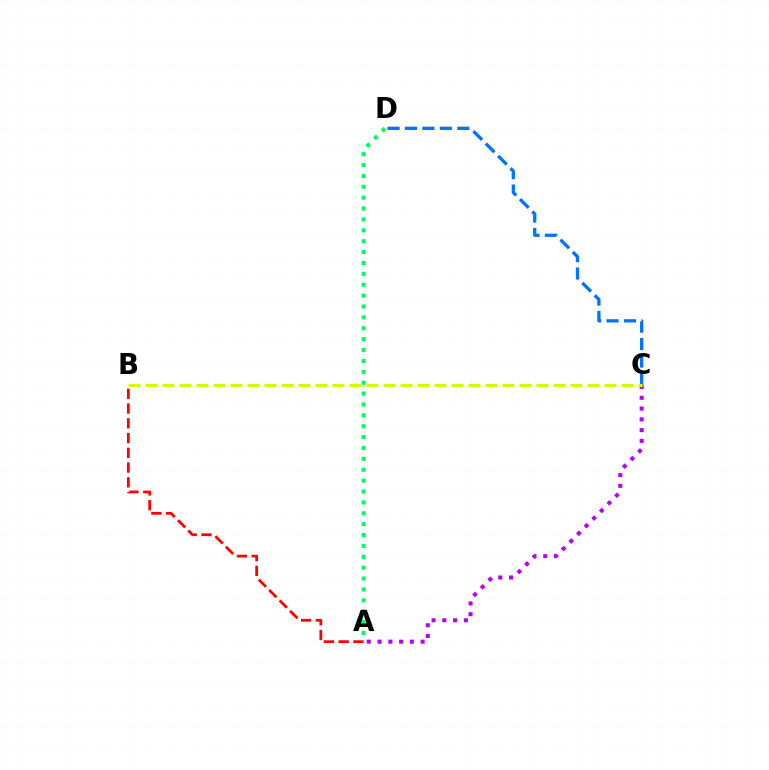{('A', 'C'): [{'color': '#b900ff', 'line_style': 'dotted', 'thickness': 2.93}], ('C', 'D'): [{'color': '#0074ff', 'line_style': 'dashed', 'thickness': 2.37}], ('B', 'C'): [{'color': '#d1ff00', 'line_style': 'dashed', 'thickness': 2.31}], ('A', 'B'): [{'color': '#ff0000', 'line_style': 'dashed', 'thickness': 2.0}], ('A', 'D'): [{'color': '#00ff5c', 'line_style': 'dotted', 'thickness': 2.96}]}